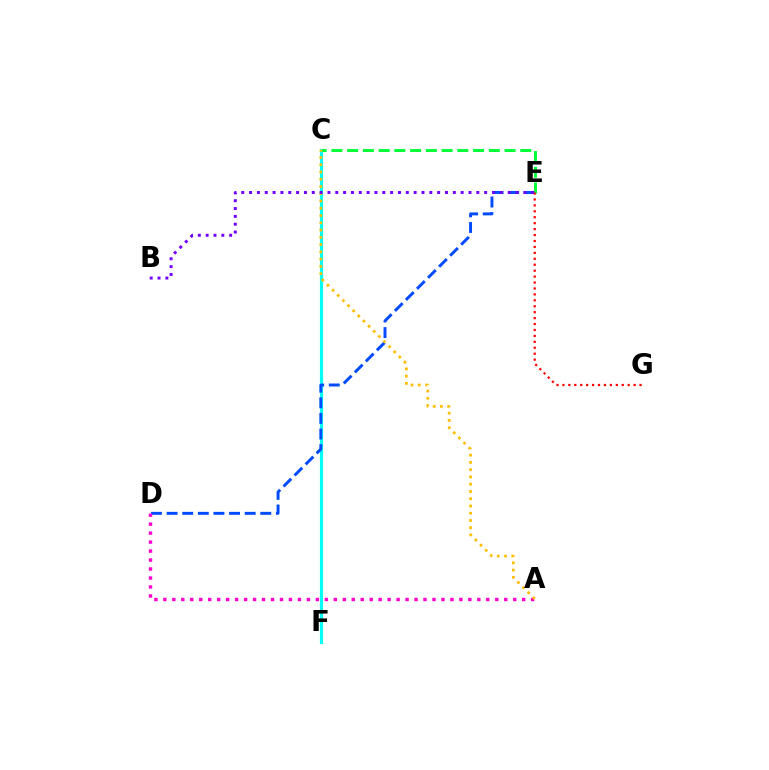{('C', 'F'): [{'color': '#84ff00', 'line_style': 'solid', 'thickness': 1.97}, {'color': '#00fff6', 'line_style': 'solid', 'thickness': 2.28}], ('D', 'E'): [{'color': '#004bff', 'line_style': 'dashed', 'thickness': 2.12}], ('C', 'E'): [{'color': '#00ff39', 'line_style': 'dashed', 'thickness': 2.14}], ('E', 'G'): [{'color': '#ff0000', 'line_style': 'dotted', 'thickness': 1.61}], ('A', 'D'): [{'color': '#ff00cf', 'line_style': 'dotted', 'thickness': 2.44}], ('A', 'C'): [{'color': '#ffbd00', 'line_style': 'dotted', 'thickness': 1.97}], ('B', 'E'): [{'color': '#7200ff', 'line_style': 'dotted', 'thickness': 2.13}]}